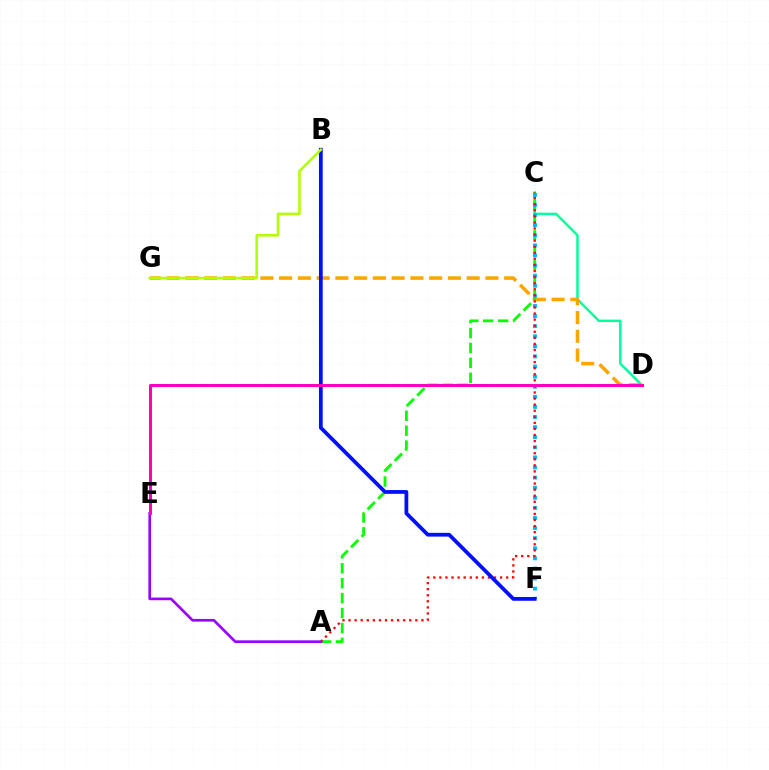{('C', 'D'): [{'color': '#00ff9d', 'line_style': 'solid', 'thickness': 1.76}], ('D', 'G'): [{'color': '#ffa500', 'line_style': 'dashed', 'thickness': 2.55}], ('A', 'C'): [{'color': '#08ff00', 'line_style': 'dashed', 'thickness': 2.03}, {'color': '#ff0000', 'line_style': 'dotted', 'thickness': 1.65}], ('C', 'F'): [{'color': '#00b5ff', 'line_style': 'dotted', 'thickness': 2.74}], ('B', 'F'): [{'color': '#0010ff', 'line_style': 'solid', 'thickness': 2.7}], ('A', 'E'): [{'color': '#9b00ff', 'line_style': 'solid', 'thickness': 1.92}], ('B', 'G'): [{'color': '#b3ff00', 'line_style': 'solid', 'thickness': 1.85}], ('D', 'E'): [{'color': '#ff00bd', 'line_style': 'solid', 'thickness': 2.17}]}